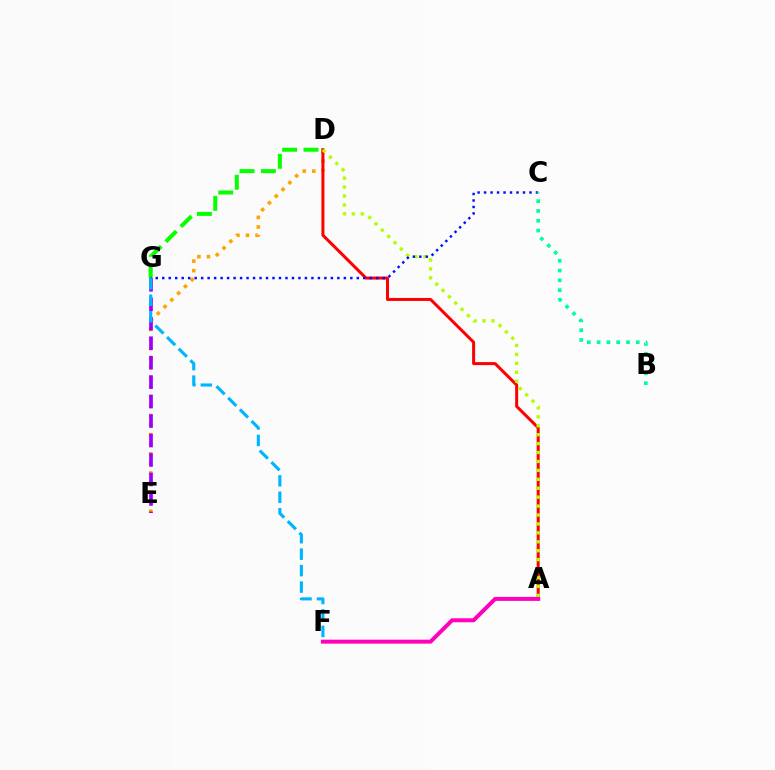{('D', 'E'): [{'color': '#ffa500', 'line_style': 'dotted', 'thickness': 2.6}], ('A', 'D'): [{'color': '#ff0000', 'line_style': 'solid', 'thickness': 2.17}, {'color': '#b3ff00', 'line_style': 'dotted', 'thickness': 2.42}], ('E', 'G'): [{'color': '#9b00ff', 'line_style': 'dashed', 'thickness': 2.64}], ('D', 'G'): [{'color': '#08ff00', 'line_style': 'dashed', 'thickness': 2.9}], ('C', 'G'): [{'color': '#0010ff', 'line_style': 'dotted', 'thickness': 1.76}], ('A', 'F'): [{'color': '#ff00bd', 'line_style': 'solid', 'thickness': 2.87}], ('B', 'C'): [{'color': '#00ff9d', 'line_style': 'dotted', 'thickness': 2.66}], ('F', 'G'): [{'color': '#00b5ff', 'line_style': 'dashed', 'thickness': 2.24}]}